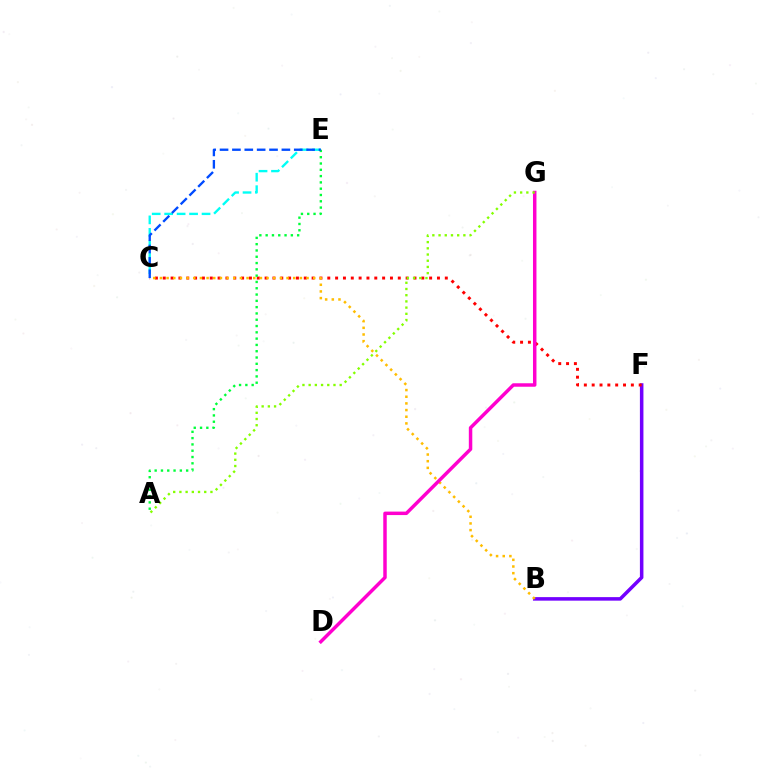{('B', 'F'): [{'color': '#7200ff', 'line_style': 'solid', 'thickness': 2.54}], ('C', 'F'): [{'color': '#ff0000', 'line_style': 'dotted', 'thickness': 2.13}], ('C', 'E'): [{'color': '#00fff6', 'line_style': 'dashed', 'thickness': 1.69}, {'color': '#004bff', 'line_style': 'dashed', 'thickness': 1.68}], ('A', 'E'): [{'color': '#00ff39', 'line_style': 'dotted', 'thickness': 1.71}], ('B', 'C'): [{'color': '#ffbd00', 'line_style': 'dotted', 'thickness': 1.81}], ('D', 'G'): [{'color': '#ff00cf', 'line_style': 'solid', 'thickness': 2.5}], ('A', 'G'): [{'color': '#84ff00', 'line_style': 'dotted', 'thickness': 1.69}]}